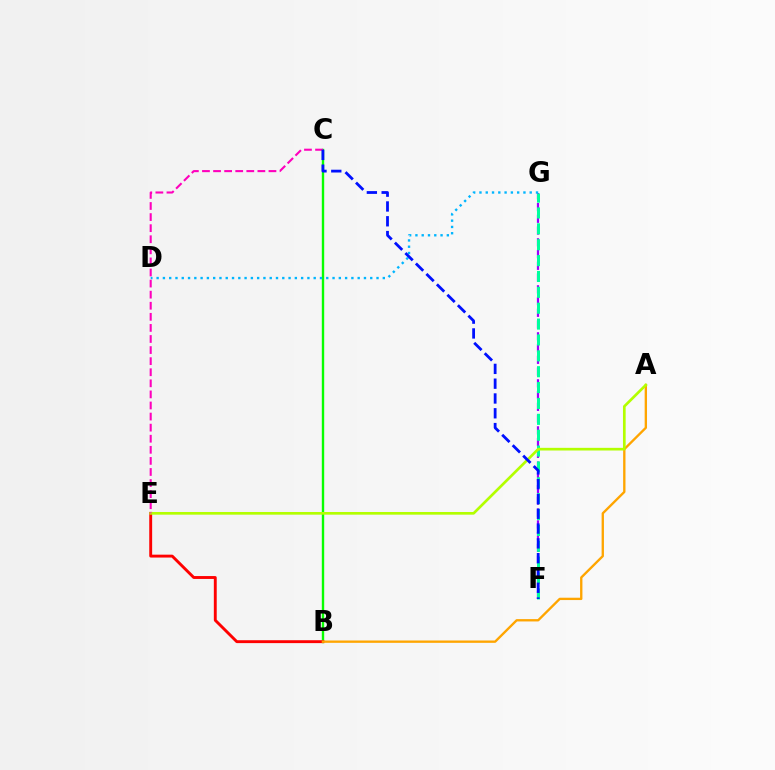{('F', 'G'): [{'color': '#9b00ff', 'line_style': 'dashed', 'thickness': 1.6}, {'color': '#00ff9d', 'line_style': 'dashed', 'thickness': 2.16}], ('B', 'C'): [{'color': '#08ff00', 'line_style': 'solid', 'thickness': 1.72}], ('B', 'E'): [{'color': '#ff0000', 'line_style': 'solid', 'thickness': 2.08}], ('A', 'B'): [{'color': '#ffa500', 'line_style': 'solid', 'thickness': 1.68}], ('A', 'E'): [{'color': '#b3ff00', 'line_style': 'solid', 'thickness': 1.92}], ('D', 'G'): [{'color': '#00b5ff', 'line_style': 'dotted', 'thickness': 1.71}], ('C', 'E'): [{'color': '#ff00bd', 'line_style': 'dashed', 'thickness': 1.51}], ('C', 'F'): [{'color': '#0010ff', 'line_style': 'dashed', 'thickness': 2.01}]}